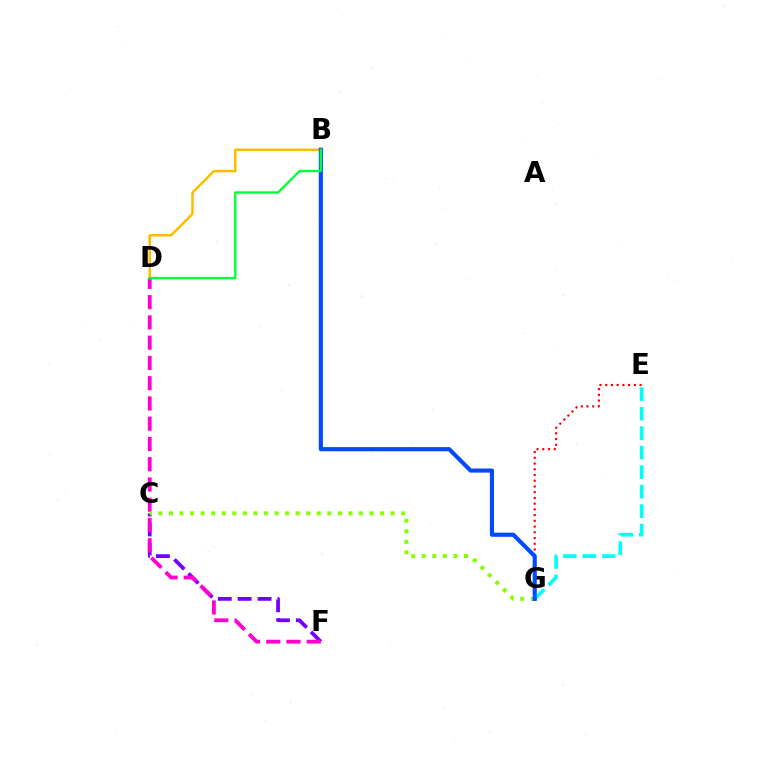{('E', 'G'): [{'color': '#ff0000', 'line_style': 'dotted', 'thickness': 1.56}, {'color': '#00fff6', 'line_style': 'dashed', 'thickness': 2.65}], ('C', 'F'): [{'color': '#7200ff', 'line_style': 'dashed', 'thickness': 2.7}], ('D', 'F'): [{'color': '#ff00cf', 'line_style': 'dashed', 'thickness': 2.75}], ('B', 'D'): [{'color': '#ffbd00', 'line_style': 'solid', 'thickness': 1.82}, {'color': '#00ff39', 'line_style': 'solid', 'thickness': 1.69}], ('C', 'G'): [{'color': '#84ff00', 'line_style': 'dotted', 'thickness': 2.87}], ('B', 'G'): [{'color': '#004bff', 'line_style': 'solid', 'thickness': 2.98}]}